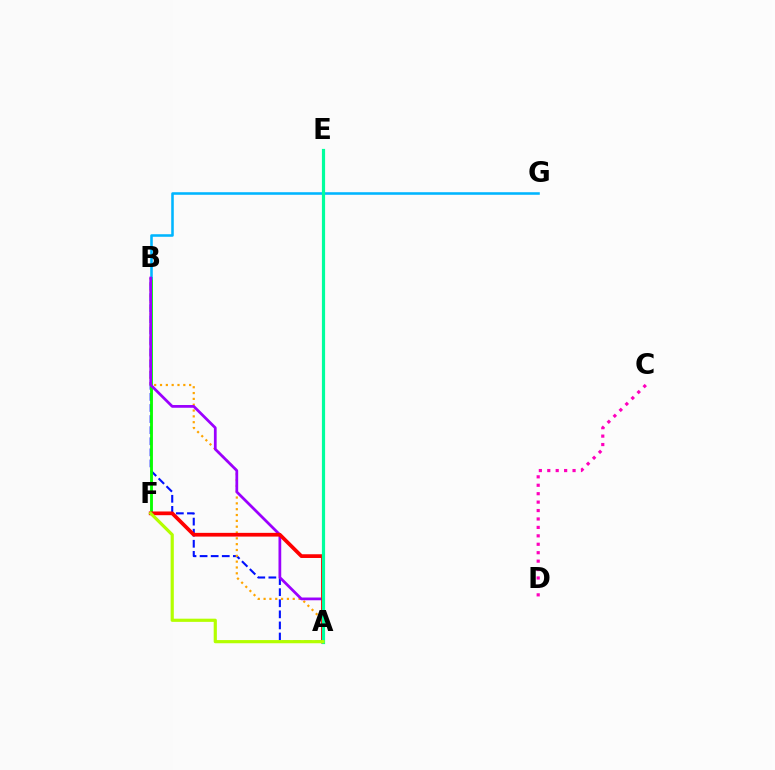{('A', 'B'): [{'color': '#0010ff', 'line_style': 'dashed', 'thickness': 1.51}, {'color': '#ffa500', 'line_style': 'dotted', 'thickness': 1.58}, {'color': '#9b00ff', 'line_style': 'solid', 'thickness': 1.98}], ('B', 'F'): [{'color': '#08ff00', 'line_style': 'solid', 'thickness': 2.06}], ('B', 'G'): [{'color': '#00b5ff', 'line_style': 'solid', 'thickness': 1.85}], ('C', 'D'): [{'color': '#ff00bd', 'line_style': 'dotted', 'thickness': 2.29}], ('A', 'F'): [{'color': '#ff0000', 'line_style': 'solid', 'thickness': 2.68}, {'color': '#b3ff00', 'line_style': 'solid', 'thickness': 2.29}], ('A', 'E'): [{'color': '#00ff9d', 'line_style': 'solid', 'thickness': 2.29}]}